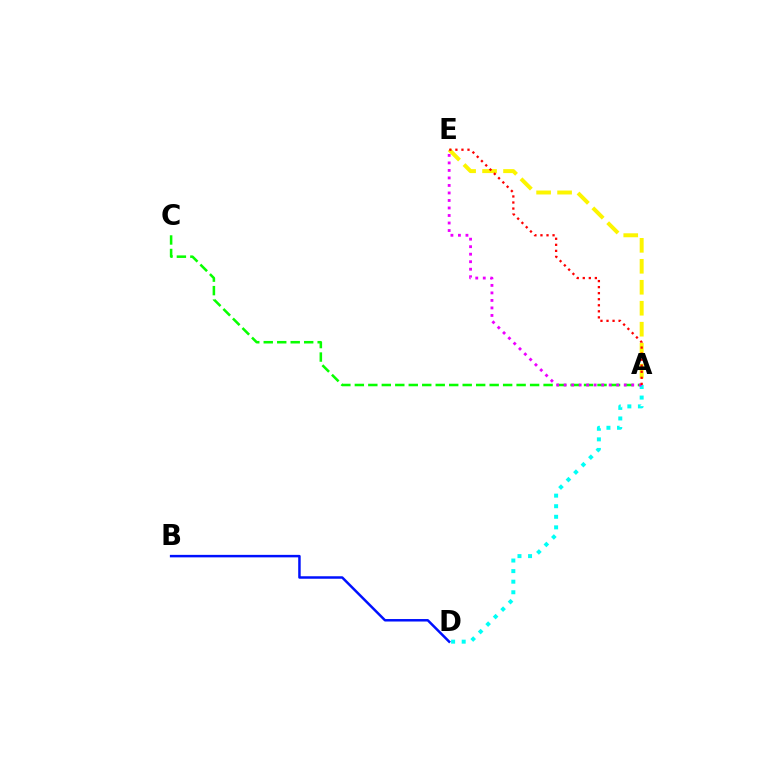{('A', 'E'): [{'color': '#fcf500', 'line_style': 'dashed', 'thickness': 2.85}, {'color': '#ee00ff', 'line_style': 'dotted', 'thickness': 2.04}, {'color': '#ff0000', 'line_style': 'dotted', 'thickness': 1.64}], ('A', 'C'): [{'color': '#08ff00', 'line_style': 'dashed', 'thickness': 1.83}], ('A', 'D'): [{'color': '#00fff6', 'line_style': 'dotted', 'thickness': 2.87}], ('B', 'D'): [{'color': '#0010ff', 'line_style': 'solid', 'thickness': 1.79}]}